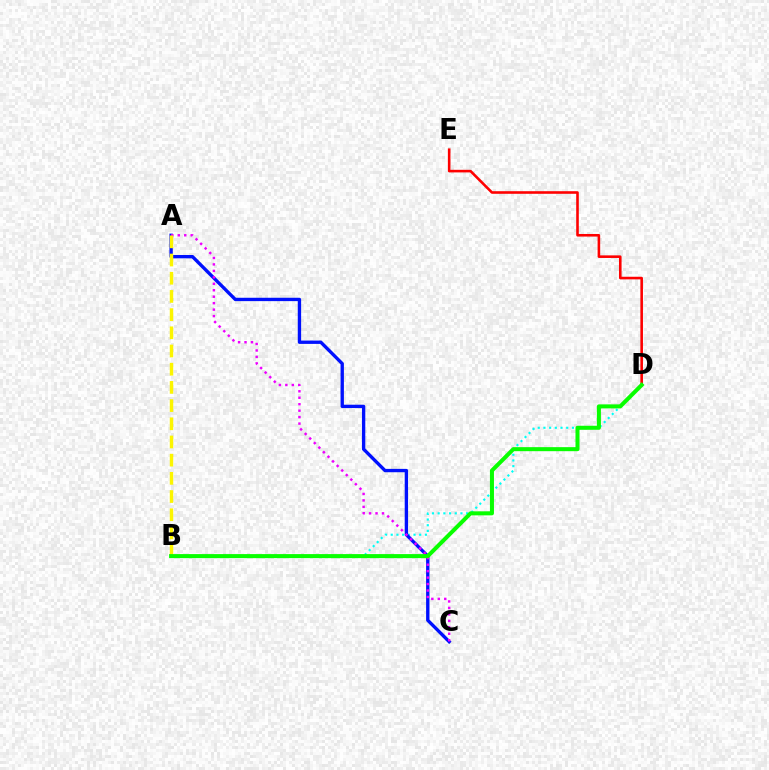{('D', 'E'): [{'color': '#ff0000', 'line_style': 'solid', 'thickness': 1.87}], ('B', 'D'): [{'color': '#00fff6', 'line_style': 'dotted', 'thickness': 1.55}, {'color': '#08ff00', 'line_style': 'solid', 'thickness': 2.9}], ('A', 'C'): [{'color': '#0010ff', 'line_style': 'solid', 'thickness': 2.41}, {'color': '#ee00ff', 'line_style': 'dotted', 'thickness': 1.76}], ('A', 'B'): [{'color': '#fcf500', 'line_style': 'dashed', 'thickness': 2.47}]}